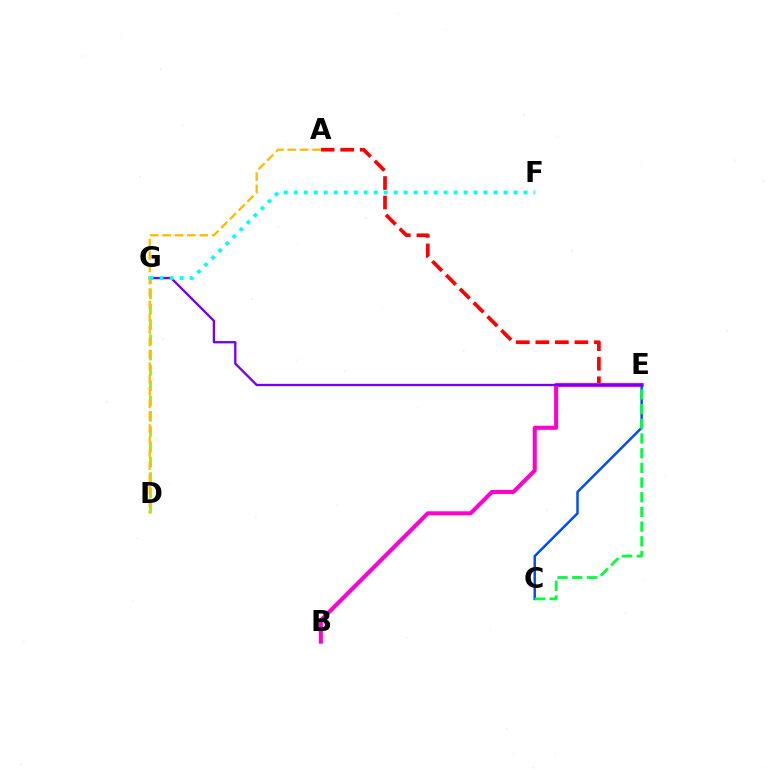{('A', 'E'): [{'color': '#ff0000', 'line_style': 'dashed', 'thickness': 2.65}], ('B', 'E'): [{'color': '#ff00cf', 'line_style': 'solid', 'thickness': 2.93}], ('D', 'G'): [{'color': '#84ff00', 'line_style': 'dashed', 'thickness': 2.08}], ('C', 'E'): [{'color': '#004bff', 'line_style': 'solid', 'thickness': 1.79}, {'color': '#00ff39', 'line_style': 'dashed', 'thickness': 2.0}], ('E', 'G'): [{'color': '#7200ff', 'line_style': 'solid', 'thickness': 1.66}], ('A', 'D'): [{'color': '#ffbd00', 'line_style': 'dashed', 'thickness': 1.68}], ('F', 'G'): [{'color': '#00fff6', 'line_style': 'dotted', 'thickness': 2.71}]}